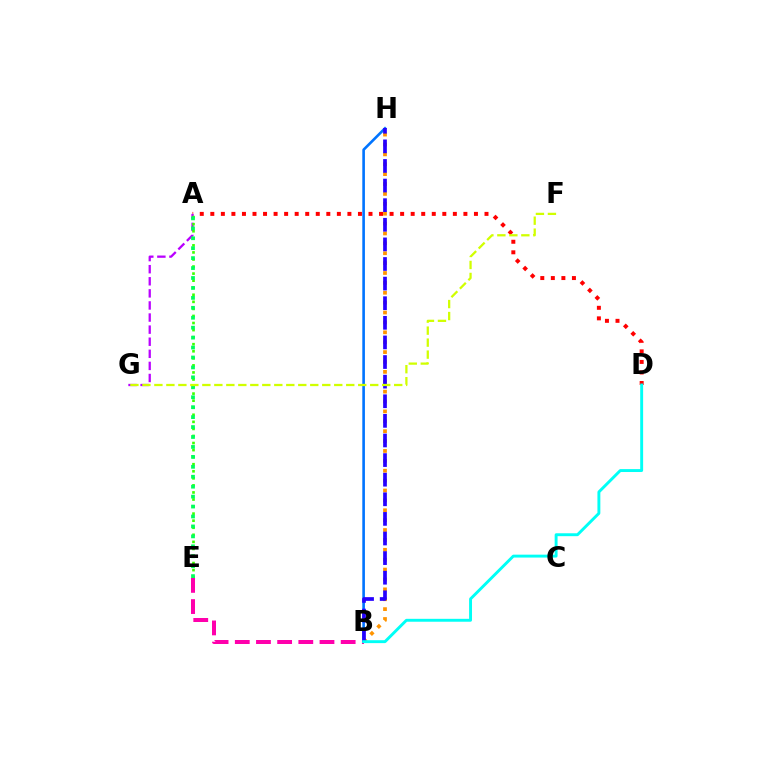{('B', 'H'): [{'color': '#ff9400', 'line_style': 'dotted', 'thickness': 2.69}, {'color': '#0074ff', 'line_style': 'solid', 'thickness': 1.89}, {'color': '#2500ff', 'line_style': 'dashed', 'thickness': 2.66}], ('A', 'D'): [{'color': '#ff0000', 'line_style': 'dotted', 'thickness': 2.87}], ('A', 'G'): [{'color': '#b900ff', 'line_style': 'dashed', 'thickness': 1.64}], ('A', 'E'): [{'color': '#3dff00', 'line_style': 'dotted', 'thickness': 1.92}, {'color': '#00ff5c', 'line_style': 'dotted', 'thickness': 2.7}], ('B', 'E'): [{'color': '#ff00ac', 'line_style': 'dashed', 'thickness': 2.88}], ('B', 'D'): [{'color': '#00fff6', 'line_style': 'solid', 'thickness': 2.1}], ('F', 'G'): [{'color': '#d1ff00', 'line_style': 'dashed', 'thickness': 1.63}]}